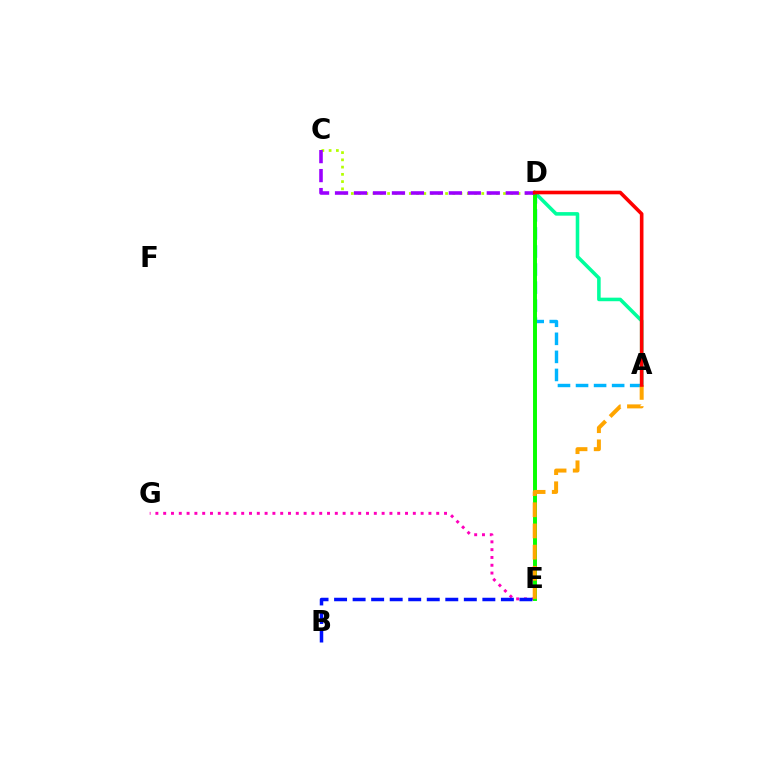{('A', 'D'): [{'color': '#00ff9d', 'line_style': 'solid', 'thickness': 2.56}, {'color': '#00b5ff', 'line_style': 'dashed', 'thickness': 2.45}, {'color': '#ff0000', 'line_style': 'solid', 'thickness': 2.6}], ('E', 'G'): [{'color': '#ff00bd', 'line_style': 'dotted', 'thickness': 2.12}], ('C', 'D'): [{'color': '#b3ff00', 'line_style': 'dotted', 'thickness': 1.97}, {'color': '#9b00ff', 'line_style': 'dashed', 'thickness': 2.58}], ('D', 'E'): [{'color': '#08ff00', 'line_style': 'solid', 'thickness': 2.84}], ('A', 'E'): [{'color': '#ffa500', 'line_style': 'dashed', 'thickness': 2.88}], ('B', 'E'): [{'color': '#0010ff', 'line_style': 'dashed', 'thickness': 2.52}]}